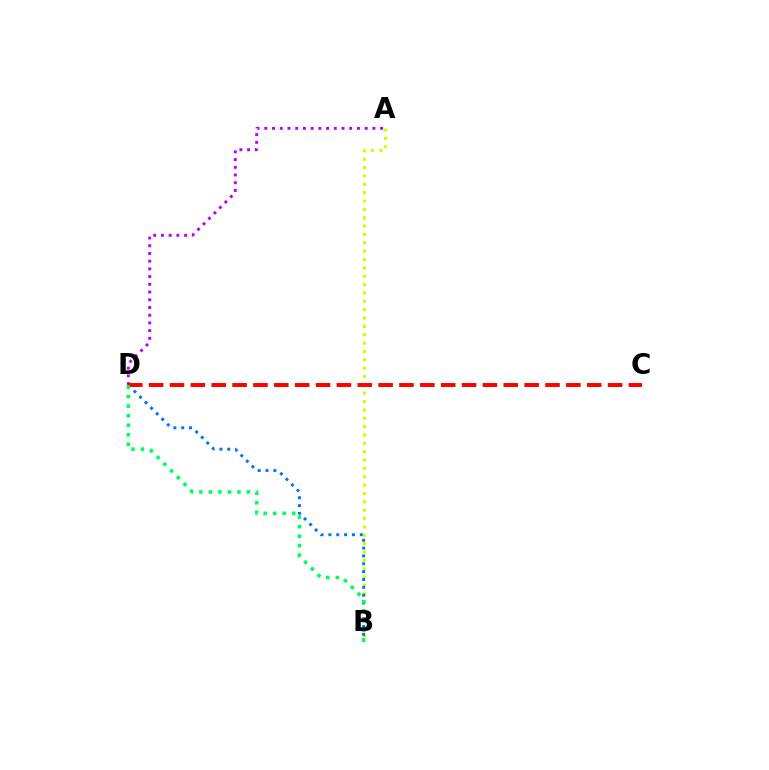{('A', 'B'): [{'color': '#d1ff00', 'line_style': 'dotted', 'thickness': 2.27}], ('A', 'D'): [{'color': '#b900ff', 'line_style': 'dotted', 'thickness': 2.1}], ('B', 'D'): [{'color': '#0074ff', 'line_style': 'dotted', 'thickness': 2.13}, {'color': '#00ff5c', 'line_style': 'dotted', 'thickness': 2.59}], ('C', 'D'): [{'color': '#ff0000', 'line_style': 'dashed', 'thickness': 2.83}]}